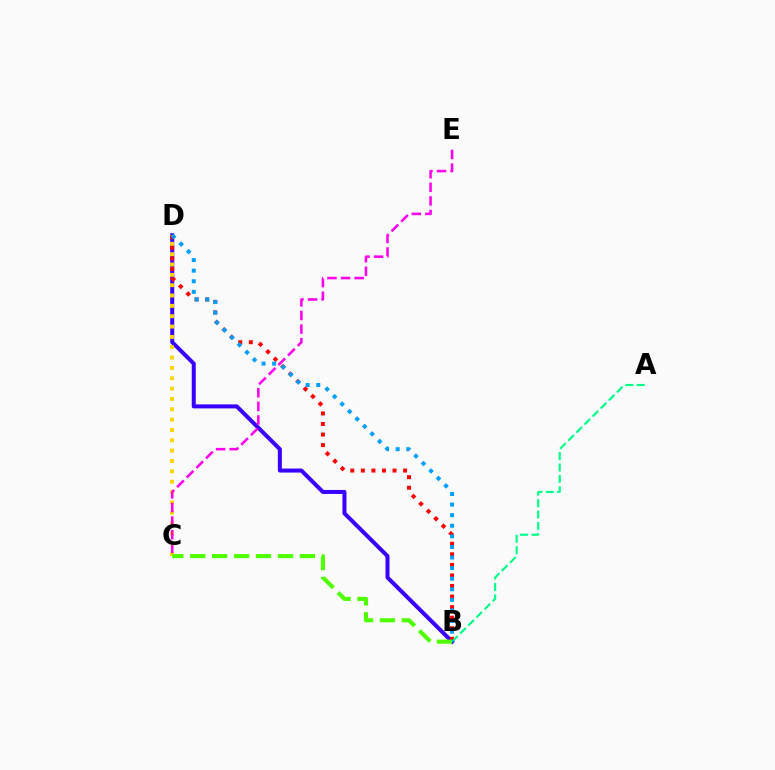{('B', 'D'): [{'color': '#3700ff', 'line_style': 'solid', 'thickness': 2.89}, {'color': '#ff0000', 'line_style': 'dotted', 'thickness': 2.87}, {'color': '#009eff', 'line_style': 'dotted', 'thickness': 2.88}], ('C', 'D'): [{'color': '#ffd500', 'line_style': 'dotted', 'thickness': 2.81}], ('A', 'B'): [{'color': '#00ff86', 'line_style': 'dashed', 'thickness': 1.55}], ('C', 'E'): [{'color': '#ff00ed', 'line_style': 'dashed', 'thickness': 1.85}], ('B', 'C'): [{'color': '#4fff00', 'line_style': 'dashed', 'thickness': 2.98}]}